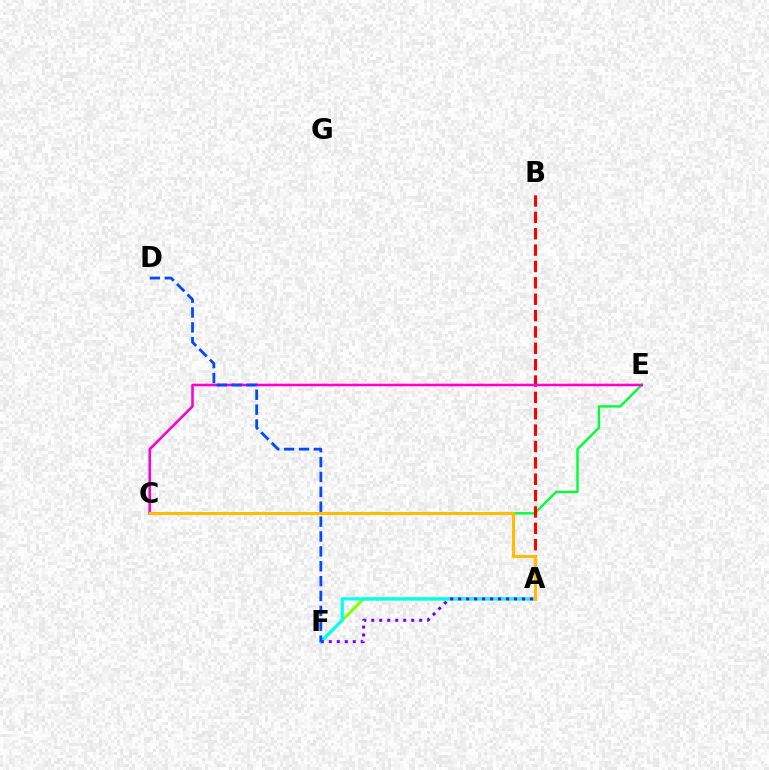{('C', 'E'): [{'color': '#00ff39', 'line_style': 'solid', 'thickness': 1.74}, {'color': '#ff00cf', 'line_style': 'solid', 'thickness': 1.87}], ('A', 'B'): [{'color': '#ff0000', 'line_style': 'dashed', 'thickness': 2.22}], ('A', 'F'): [{'color': '#84ff00', 'line_style': 'solid', 'thickness': 2.14}, {'color': '#00fff6', 'line_style': 'solid', 'thickness': 2.32}, {'color': '#7200ff', 'line_style': 'dotted', 'thickness': 2.17}], ('A', 'C'): [{'color': '#ffbd00', 'line_style': 'solid', 'thickness': 2.19}], ('D', 'F'): [{'color': '#004bff', 'line_style': 'dashed', 'thickness': 2.02}]}